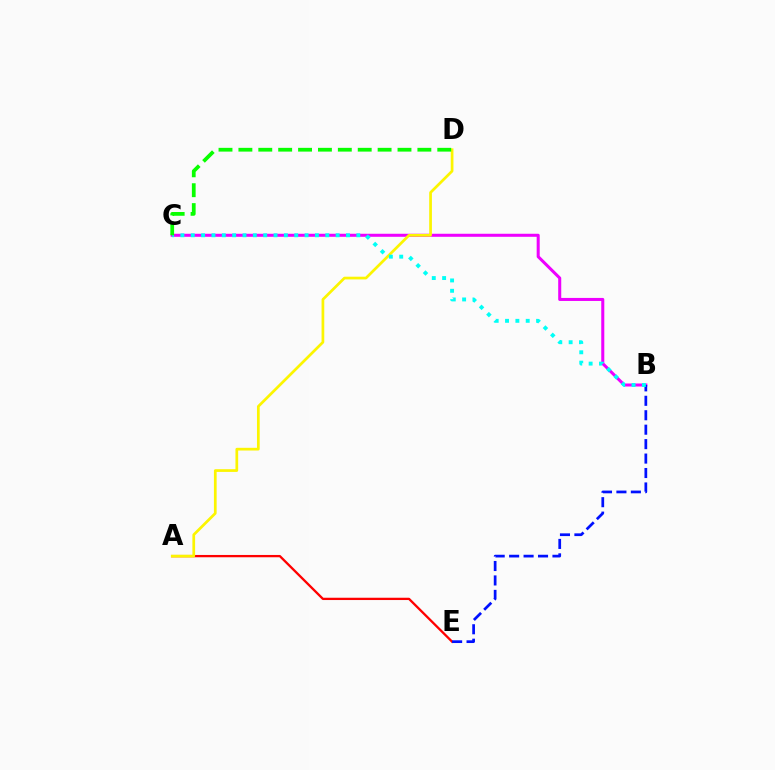{('B', 'C'): [{'color': '#ee00ff', 'line_style': 'solid', 'thickness': 2.19}, {'color': '#00fff6', 'line_style': 'dotted', 'thickness': 2.81}], ('A', 'E'): [{'color': '#ff0000', 'line_style': 'solid', 'thickness': 1.66}], ('B', 'E'): [{'color': '#0010ff', 'line_style': 'dashed', 'thickness': 1.96}], ('A', 'D'): [{'color': '#fcf500', 'line_style': 'solid', 'thickness': 1.96}], ('C', 'D'): [{'color': '#08ff00', 'line_style': 'dashed', 'thickness': 2.7}]}